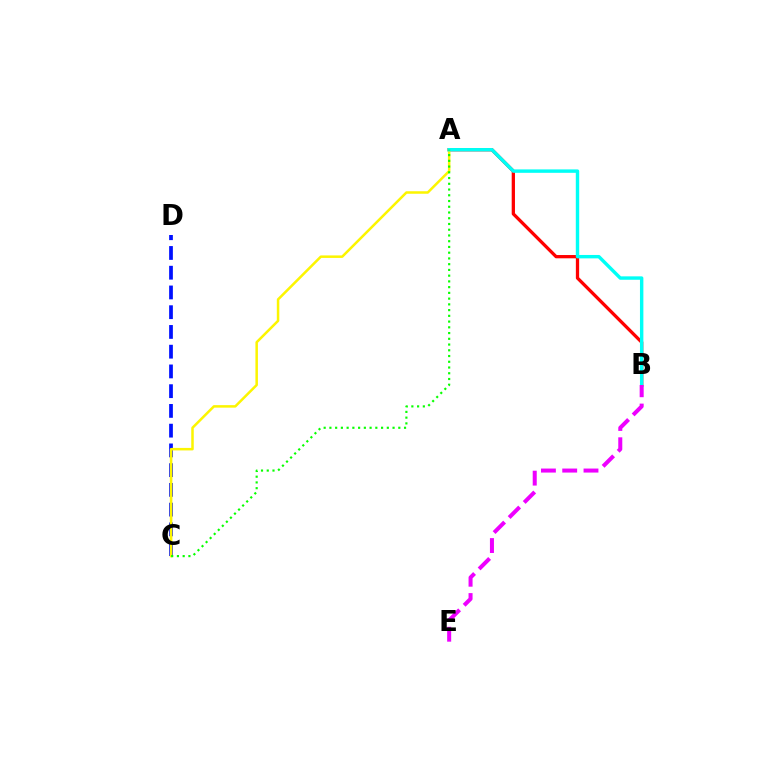{('C', 'D'): [{'color': '#0010ff', 'line_style': 'dashed', 'thickness': 2.68}], ('A', 'B'): [{'color': '#ff0000', 'line_style': 'solid', 'thickness': 2.36}, {'color': '#00fff6', 'line_style': 'solid', 'thickness': 2.46}], ('A', 'C'): [{'color': '#fcf500', 'line_style': 'solid', 'thickness': 1.81}, {'color': '#08ff00', 'line_style': 'dotted', 'thickness': 1.56}], ('B', 'E'): [{'color': '#ee00ff', 'line_style': 'dashed', 'thickness': 2.89}]}